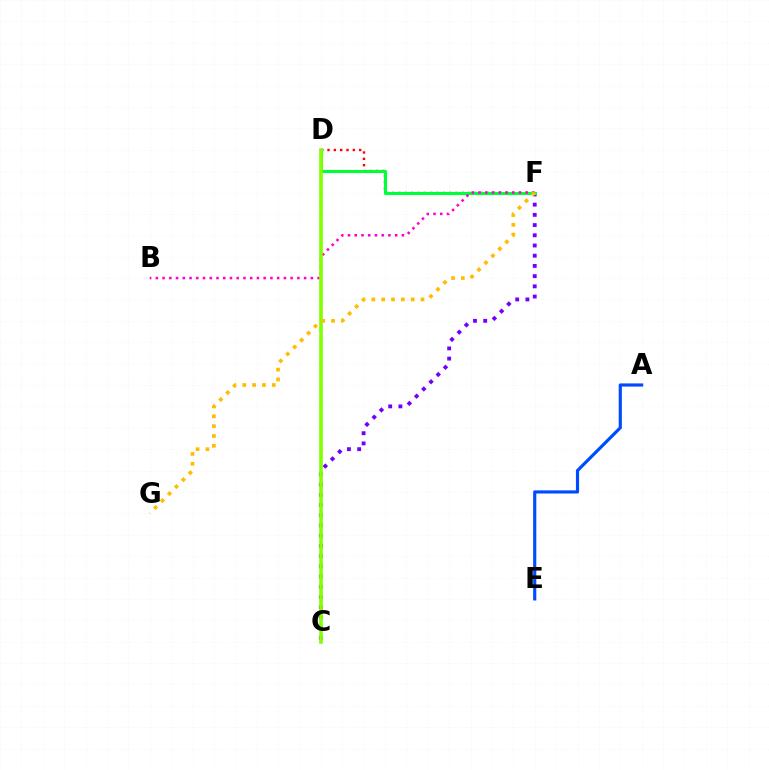{('C', 'F'): [{'color': '#7200ff', 'line_style': 'dotted', 'thickness': 2.77}], ('D', 'F'): [{'color': '#ff0000', 'line_style': 'dotted', 'thickness': 1.72}, {'color': '#00ff39', 'line_style': 'solid', 'thickness': 2.24}], ('A', 'E'): [{'color': '#004bff', 'line_style': 'solid', 'thickness': 2.27}], ('C', 'D'): [{'color': '#00fff6', 'line_style': 'dashed', 'thickness': 1.69}, {'color': '#84ff00', 'line_style': 'solid', 'thickness': 2.59}], ('B', 'F'): [{'color': '#ff00cf', 'line_style': 'dotted', 'thickness': 1.83}], ('F', 'G'): [{'color': '#ffbd00', 'line_style': 'dotted', 'thickness': 2.67}]}